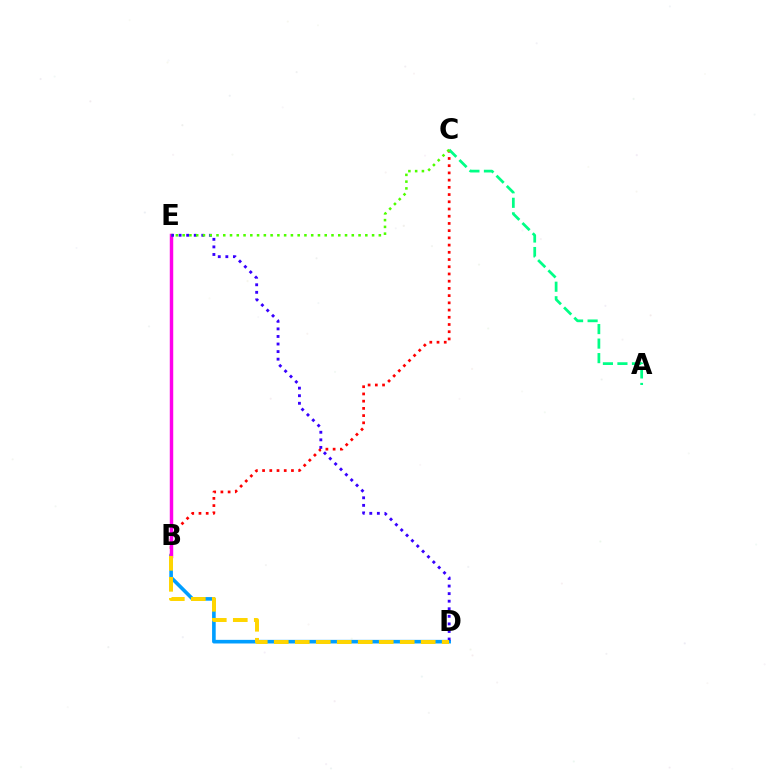{('B', 'D'): [{'color': '#009eff', 'line_style': 'solid', 'thickness': 2.6}, {'color': '#ffd500', 'line_style': 'dashed', 'thickness': 2.85}], ('B', 'C'): [{'color': '#ff0000', 'line_style': 'dotted', 'thickness': 1.96}], ('B', 'E'): [{'color': '#ff00ed', 'line_style': 'solid', 'thickness': 2.49}], ('D', 'E'): [{'color': '#3700ff', 'line_style': 'dotted', 'thickness': 2.06}], ('A', 'C'): [{'color': '#00ff86', 'line_style': 'dashed', 'thickness': 1.97}], ('C', 'E'): [{'color': '#4fff00', 'line_style': 'dotted', 'thickness': 1.84}]}